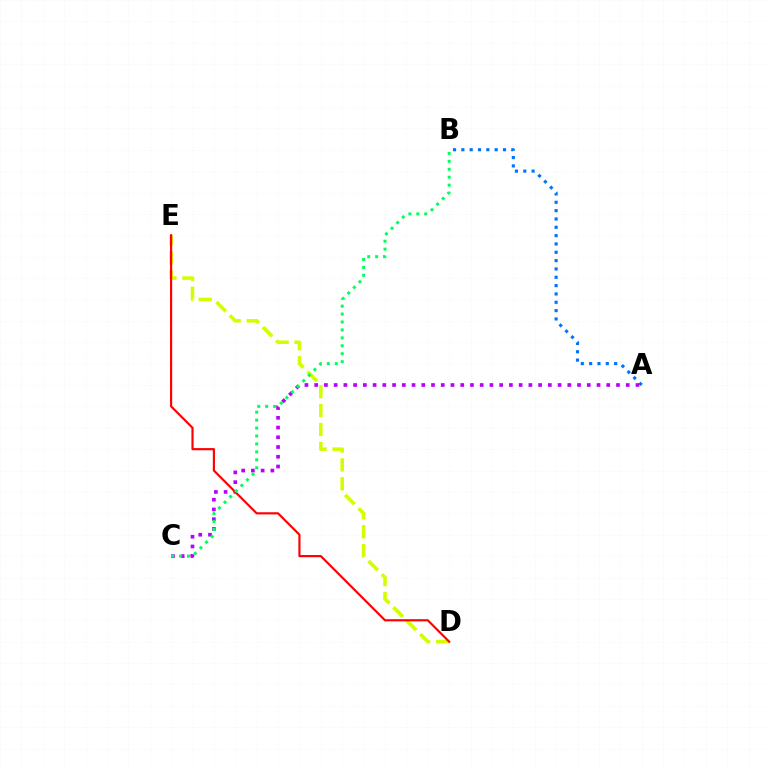{('A', 'B'): [{'color': '#0074ff', 'line_style': 'dotted', 'thickness': 2.26}], ('A', 'C'): [{'color': '#b900ff', 'line_style': 'dotted', 'thickness': 2.65}], ('D', 'E'): [{'color': '#d1ff00', 'line_style': 'dashed', 'thickness': 2.57}, {'color': '#ff0000', 'line_style': 'solid', 'thickness': 1.56}], ('B', 'C'): [{'color': '#00ff5c', 'line_style': 'dotted', 'thickness': 2.16}]}